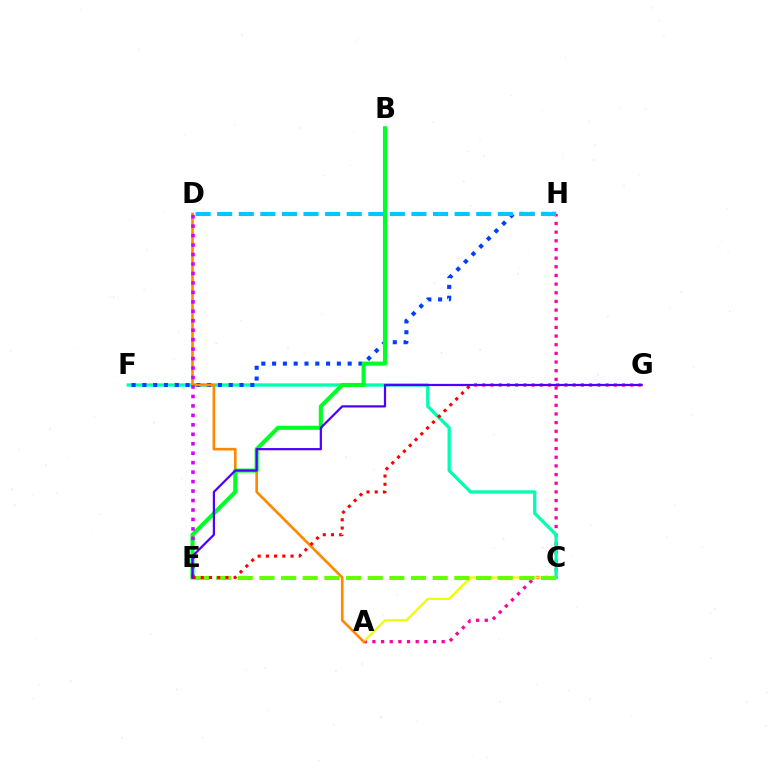{('A', 'H'): [{'color': '#ff00a0', 'line_style': 'dotted', 'thickness': 2.35}], ('A', 'C'): [{'color': '#eeff00', 'line_style': 'solid', 'thickness': 1.61}], ('C', 'F'): [{'color': '#00ffaf', 'line_style': 'solid', 'thickness': 2.37}], ('F', 'H'): [{'color': '#003fff', 'line_style': 'dotted', 'thickness': 2.93}], ('A', 'D'): [{'color': '#ff8800', 'line_style': 'solid', 'thickness': 1.9}], ('B', 'E'): [{'color': '#00ff27', 'line_style': 'solid', 'thickness': 2.95}], ('D', 'E'): [{'color': '#d600ff', 'line_style': 'dotted', 'thickness': 2.57}], ('C', 'E'): [{'color': '#66ff00', 'line_style': 'dashed', 'thickness': 2.94}], ('D', 'H'): [{'color': '#00c7ff', 'line_style': 'dashed', 'thickness': 2.93}], ('E', 'G'): [{'color': '#ff0000', 'line_style': 'dotted', 'thickness': 2.23}, {'color': '#4f00ff', 'line_style': 'solid', 'thickness': 1.61}]}